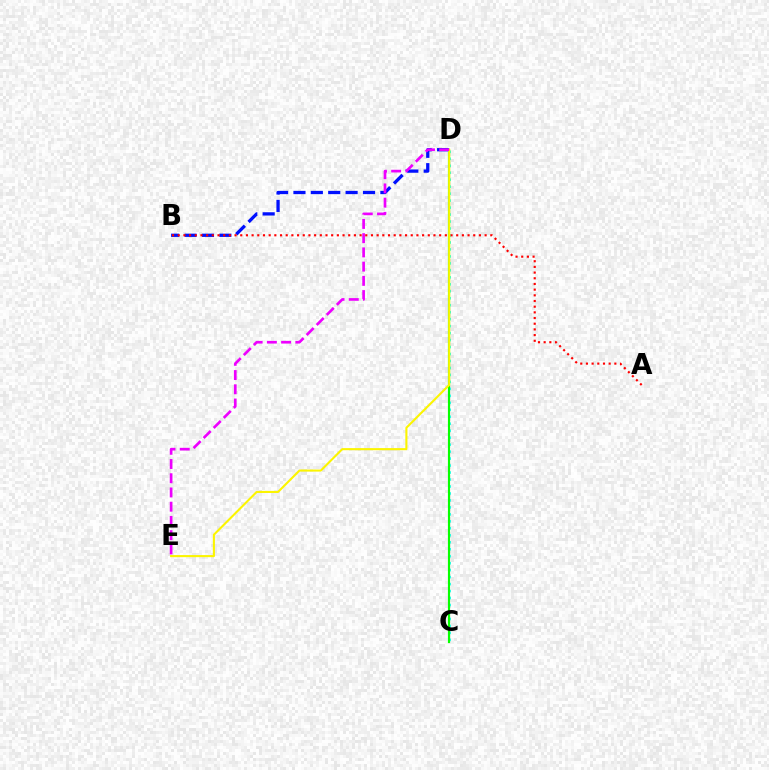{('C', 'D'): [{'color': '#00fff6', 'line_style': 'dotted', 'thickness': 1.89}, {'color': '#08ff00', 'line_style': 'solid', 'thickness': 1.55}], ('B', 'D'): [{'color': '#0010ff', 'line_style': 'dashed', 'thickness': 2.36}], ('A', 'B'): [{'color': '#ff0000', 'line_style': 'dotted', 'thickness': 1.54}], ('D', 'E'): [{'color': '#fcf500', 'line_style': 'solid', 'thickness': 1.51}, {'color': '#ee00ff', 'line_style': 'dashed', 'thickness': 1.93}]}